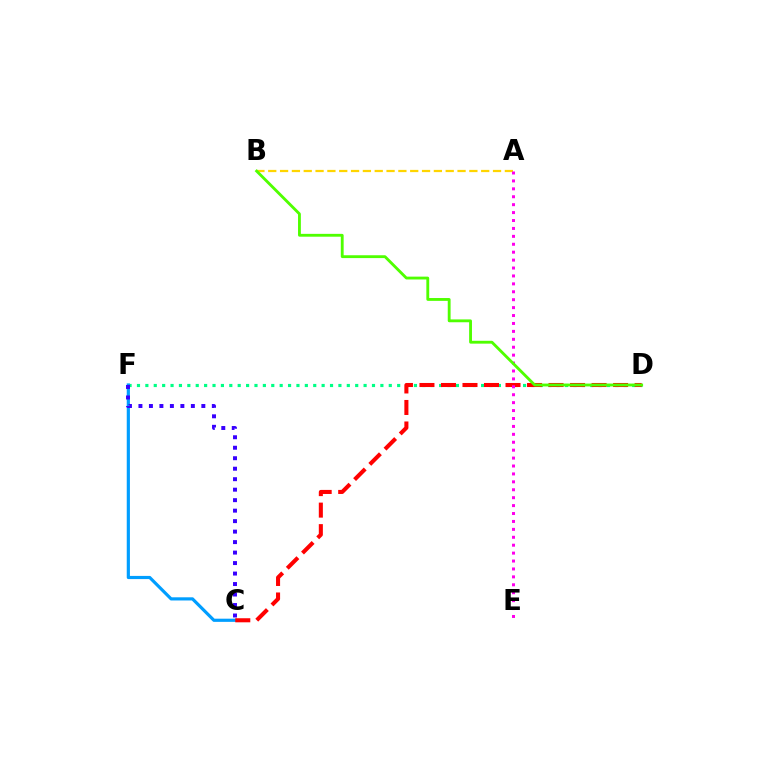{('D', 'F'): [{'color': '#00ff86', 'line_style': 'dotted', 'thickness': 2.28}], ('A', 'B'): [{'color': '#ffd500', 'line_style': 'dashed', 'thickness': 1.61}], ('C', 'F'): [{'color': '#009eff', 'line_style': 'solid', 'thickness': 2.29}, {'color': '#3700ff', 'line_style': 'dotted', 'thickness': 2.85}], ('C', 'D'): [{'color': '#ff0000', 'line_style': 'dashed', 'thickness': 2.92}], ('A', 'E'): [{'color': '#ff00ed', 'line_style': 'dotted', 'thickness': 2.15}], ('B', 'D'): [{'color': '#4fff00', 'line_style': 'solid', 'thickness': 2.05}]}